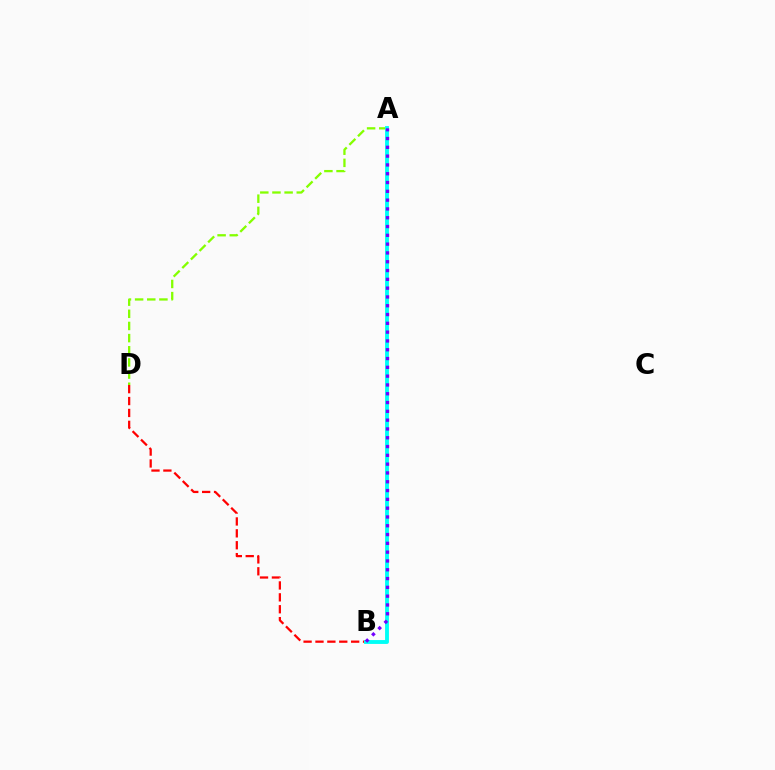{('B', 'D'): [{'color': '#ff0000', 'line_style': 'dashed', 'thickness': 1.62}], ('A', 'D'): [{'color': '#84ff00', 'line_style': 'dashed', 'thickness': 1.65}], ('A', 'B'): [{'color': '#00fff6', 'line_style': 'solid', 'thickness': 2.78}, {'color': '#7200ff', 'line_style': 'dotted', 'thickness': 2.39}]}